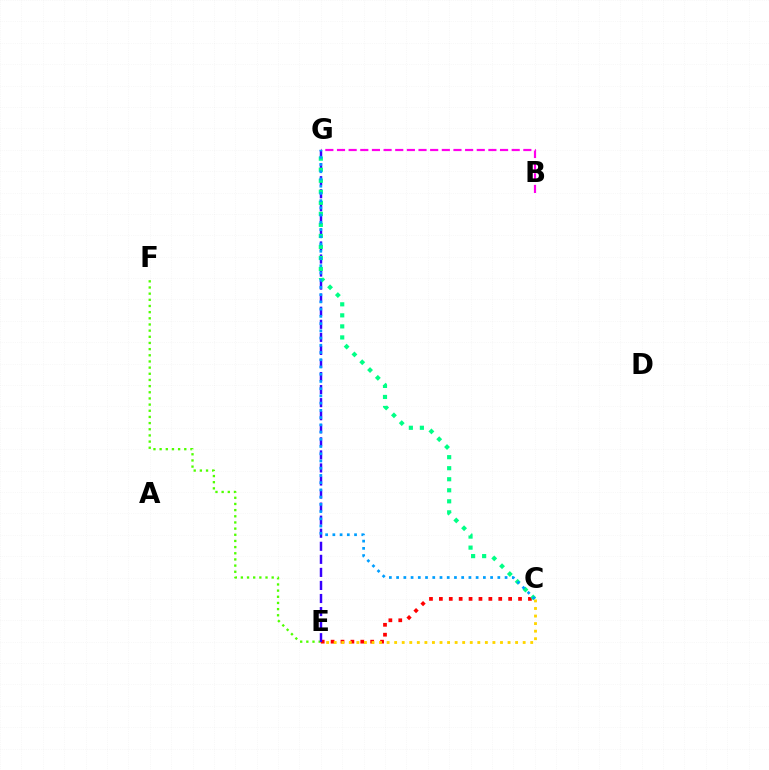{('E', 'F'): [{'color': '#4fff00', 'line_style': 'dotted', 'thickness': 1.67}], ('C', 'E'): [{'color': '#ff0000', 'line_style': 'dotted', 'thickness': 2.69}, {'color': '#ffd500', 'line_style': 'dotted', 'thickness': 2.05}], ('E', 'G'): [{'color': '#3700ff', 'line_style': 'dashed', 'thickness': 1.77}], ('B', 'G'): [{'color': '#ff00ed', 'line_style': 'dashed', 'thickness': 1.58}], ('C', 'G'): [{'color': '#00ff86', 'line_style': 'dotted', 'thickness': 3.0}, {'color': '#009eff', 'line_style': 'dotted', 'thickness': 1.96}]}